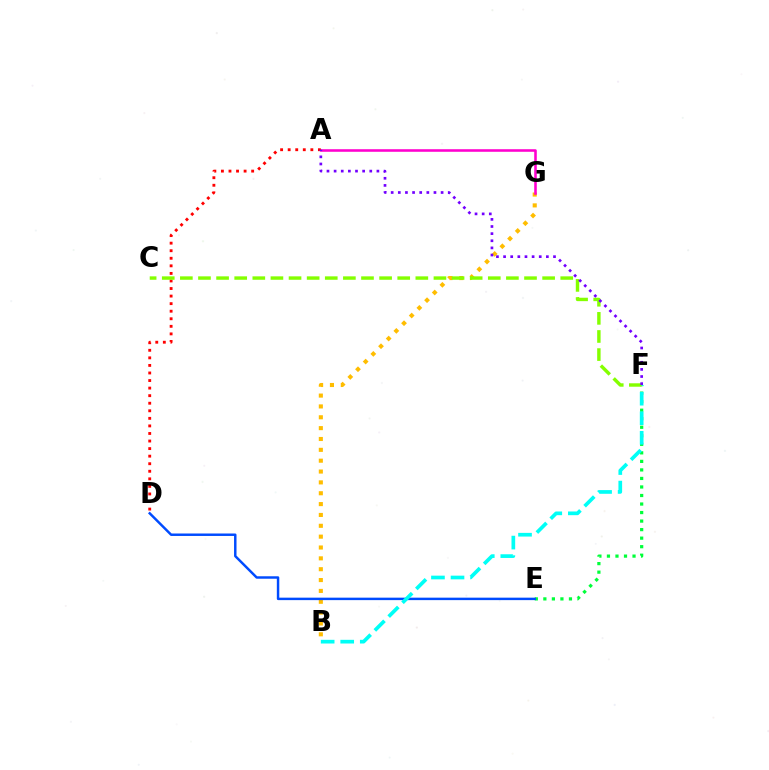{('B', 'G'): [{'color': '#ffbd00', 'line_style': 'dotted', 'thickness': 2.95}], ('E', 'F'): [{'color': '#00ff39', 'line_style': 'dotted', 'thickness': 2.32}], ('A', 'G'): [{'color': '#ff00cf', 'line_style': 'solid', 'thickness': 1.85}], ('D', 'E'): [{'color': '#004bff', 'line_style': 'solid', 'thickness': 1.77}], ('B', 'F'): [{'color': '#00fff6', 'line_style': 'dashed', 'thickness': 2.66}], ('A', 'D'): [{'color': '#ff0000', 'line_style': 'dotted', 'thickness': 2.05}], ('C', 'F'): [{'color': '#84ff00', 'line_style': 'dashed', 'thickness': 2.46}], ('A', 'F'): [{'color': '#7200ff', 'line_style': 'dotted', 'thickness': 1.94}]}